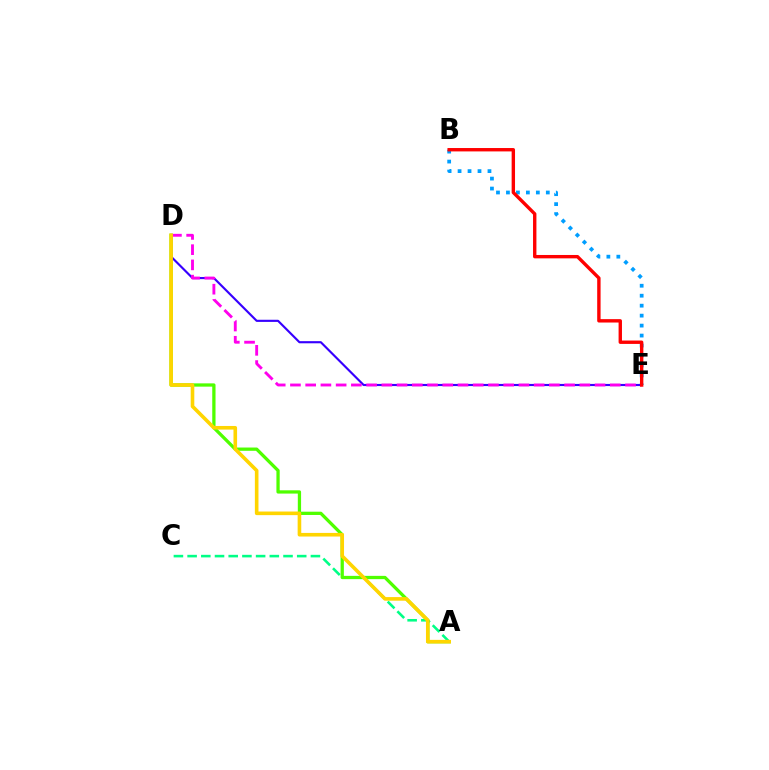{('A', 'C'): [{'color': '#00ff86', 'line_style': 'dashed', 'thickness': 1.86}], ('A', 'D'): [{'color': '#4fff00', 'line_style': 'solid', 'thickness': 2.36}, {'color': '#ffd500', 'line_style': 'solid', 'thickness': 2.6}], ('B', 'E'): [{'color': '#009eff', 'line_style': 'dotted', 'thickness': 2.71}, {'color': '#ff0000', 'line_style': 'solid', 'thickness': 2.44}], ('D', 'E'): [{'color': '#3700ff', 'line_style': 'solid', 'thickness': 1.54}, {'color': '#ff00ed', 'line_style': 'dashed', 'thickness': 2.07}]}